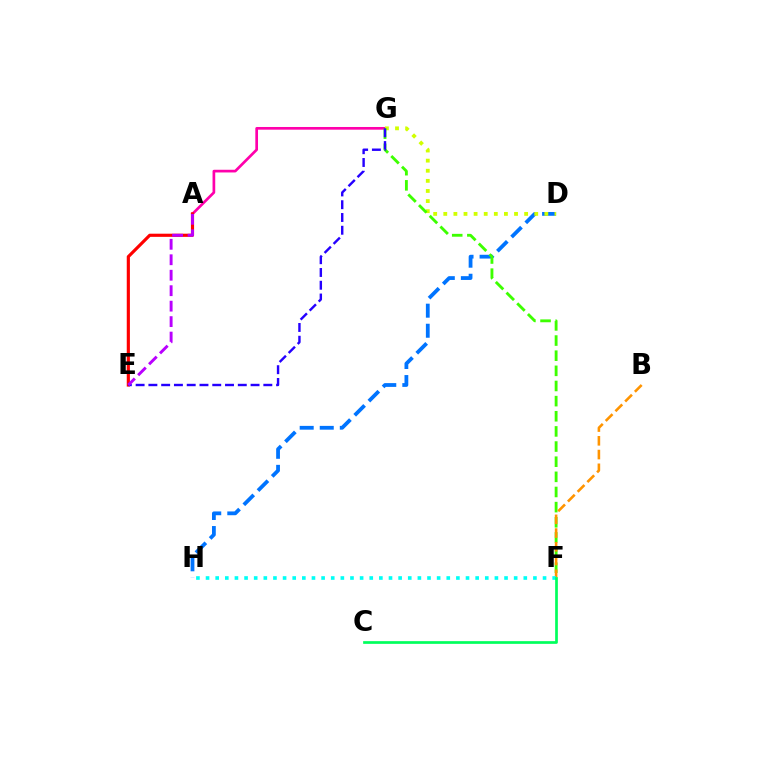{('D', 'H'): [{'color': '#0074ff', 'line_style': 'dashed', 'thickness': 2.73}], ('A', 'G'): [{'color': '#ff00ac', 'line_style': 'solid', 'thickness': 1.94}], ('D', 'G'): [{'color': '#d1ff00', 'line_style': 'dotted', 'thickness': 2.75}], ('A', 'E'): [{'color': '#ff0000', 'line_style': 'solid', 'thickness': 2.27}, {'color': '#b900ff', 'line_style': 'dashed', 'thickness': 2.1}], ('F', 'G'): [{'color': '#3dff00', 'line_style': 'dashed', 'thickness': 2.06}], ('E', 'G'): [{'color': '#2500ff', 'line_style': 'dashed', 'thickness': 1.73}], ('B', 'F'): [{'color': '#ff9400', 'line_style': 'dashed', 'thickness': 1.87}], ('F', 'H'): [{'color': '#00fff6', 'line_style': 'dotted', 'thickness': 2.62}], ('C', 'F'): [{'color': '#00ff5c', 'line_style': 'solid', 'thickness': 1.95}]}